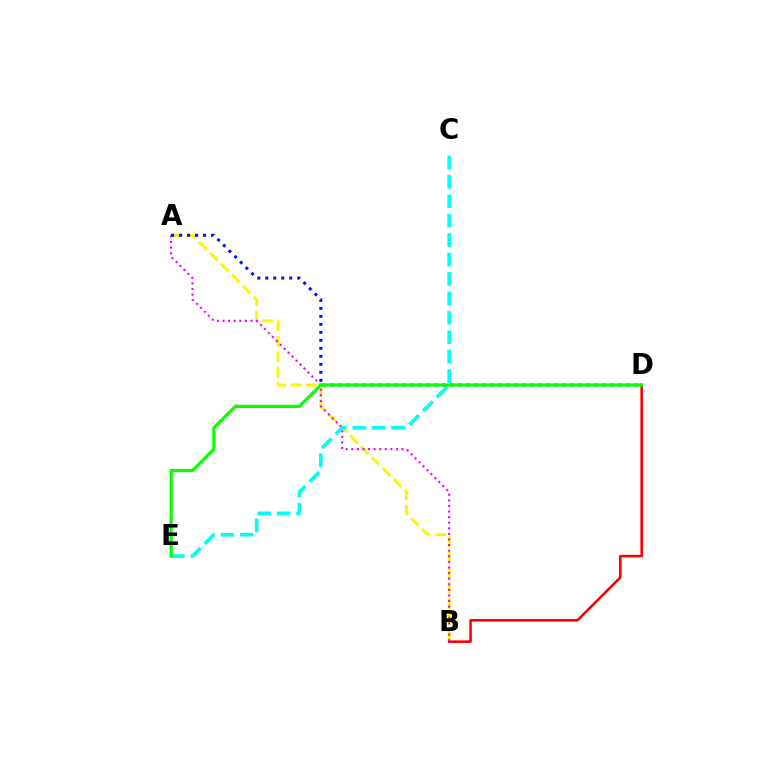{('A', 'B'): [{'color': '#fcf500', 'line_style': 'dashed', 'thickness': 2.1}, {'color': '#ee00ff', 'line_style': 'dotted', 'thickness': 1.52}], ('B', 'D'): [{'color': '#ff0000', 'line_style': 'solid', 'thickness': 1.85}], ('A', 'D'): [{'color': '#0010ff', 'line_style': 'dotted', 'thickness': 2.17}], ('C', 'E'): [{'color': '#00fff6', 'line_style': 'dashed', 'thickness': 2.64}], ('D', 'E'): [{'color': '#08ff00', 'line_style': 'solid', 'thickness': 2.3}]}